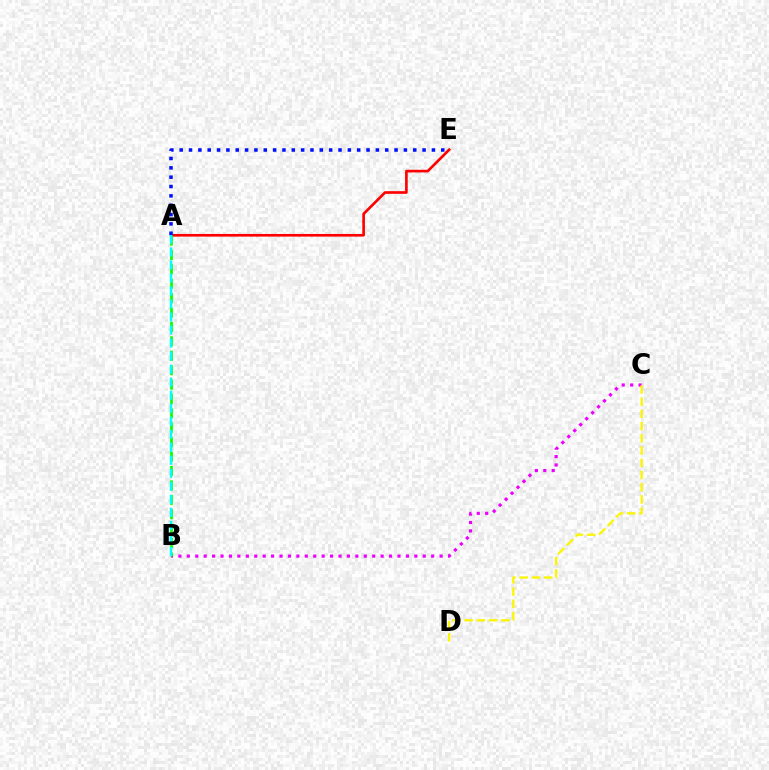{('B', 'C'): [{'color': '#ee00ff', 'line_style': 'dotted', 'thickness': 2.29}], ('A', 'E'): [{'color': '#ff0000', 'line_style': 'solid', 'thickness': 1.91}, {'color': '#0010ff', 'line_style': 'dotted', 'thickness': 2.54}], ('A', 'B'): [{'color': '#08ff00', 'line_style': 'dashed', 'thickness': 1.96}, {'color': '#00fff6', 'line_style': 'dashed', 'thickness': 1.77}], ('C', 'D'): [{'color': '#fcf500', 'line_style': 'dashed', 'thickness': 1.66}]}